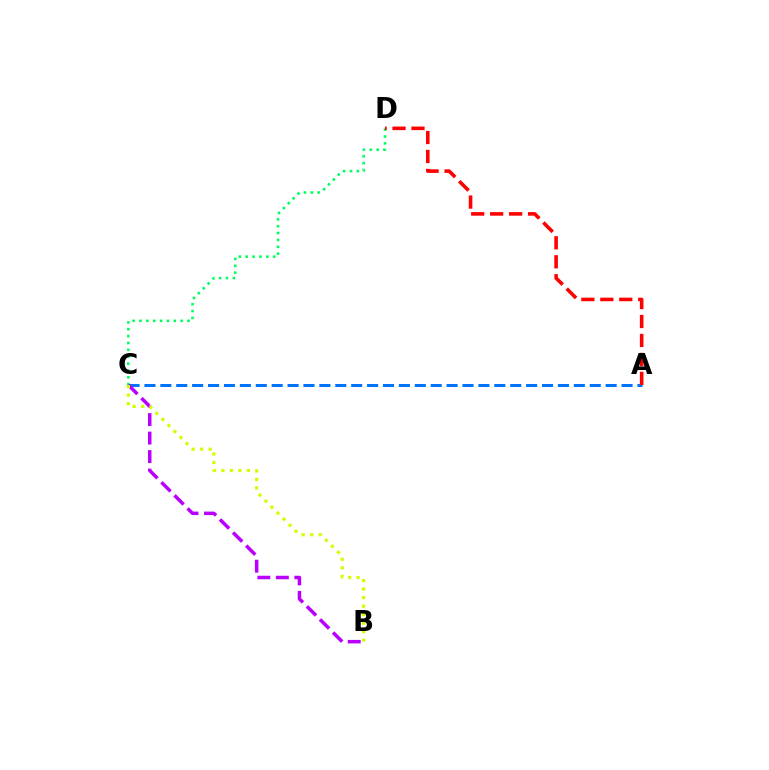{('C', 'D'): [{'color': '#00ff5c', 'line_style': 'dotted', 'thickness': 1.86}], ('A', 'C'): [{'color': '#0074ff', 'line_style': 'dashed', 'thickness': 2.16}], ('B', 'C'): [{'color': '#b900ff', 'line_style': 'dashed', 'thickness': 2.51}, {'color': '#d1ff00', 'line_style': 'dotted', 'thickness': 2.32}], ('A', 'D'): [{'color': '#ff0000', 'line_style': 'dashed', 'thickness': 2.58}]}